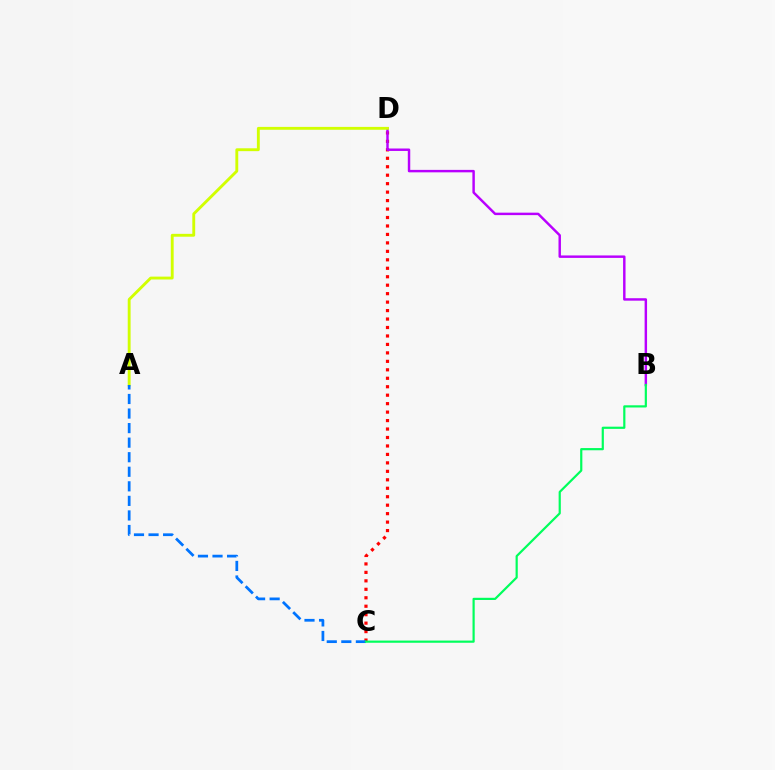{('C', 'D'): [{'color': '#ff0000', 'line_style': 'dotted', 'thickness': 2.3}], ('B', 'D'): [{'color': '#b900ff', 'line_style': 'solid', 'thickness': 1.76}], ('A', 'D'): [{'color': '#d1ff00', 'line_style': 'solid', 'thickness': 2.07}], ('A', 'C'): [{'color': '#0074ff', 'line_style': 'dashed', 'thickness': 1.98}], ('B', 'C'): [{'color': '#00ff5c', 'line_style': 'solid', 'thickness': 1.58}]}